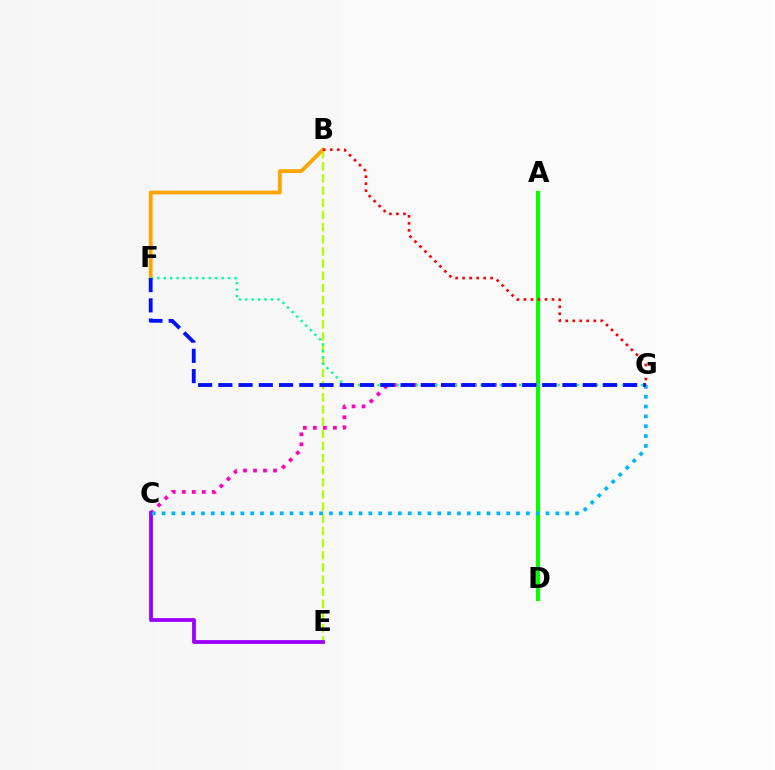{('B', 'E'): [{'color': '#b3ff00', 'line_style': 'dashed', 'thickness': 1.65}], ('A', 'D'): [{'color': '#08ff00', 'line_style': 'solid', 'thickness': 2.94}], ('B', 'F'): [{'color': '#ffa500', 'line_style': 'solid', 'thickness': 2.72}], ('B', 'G'): [{'color': '#ff0000', 'line_style': 'dotted', 'thickness': 1.91}], ('C', 'G'): [{'color': '#ff00bd', 'line_style': 'dotted', 'thickness': 2.72}, {'color': '#00b5ff', 'line_style': 'dotted', 'thickness': 2.67}], ('C', 'E'): [{'color': '#9b00ff', 'line_style': 'solid', 'thickness': 2.73}], ('F', 'G'): [{'color': '#00ff9d', 'line_style': 'dotted', 'thickness': 1.75}, {'color': '#0010ff', 'line_style': 'dashed', 'thickness': 2.75}]}